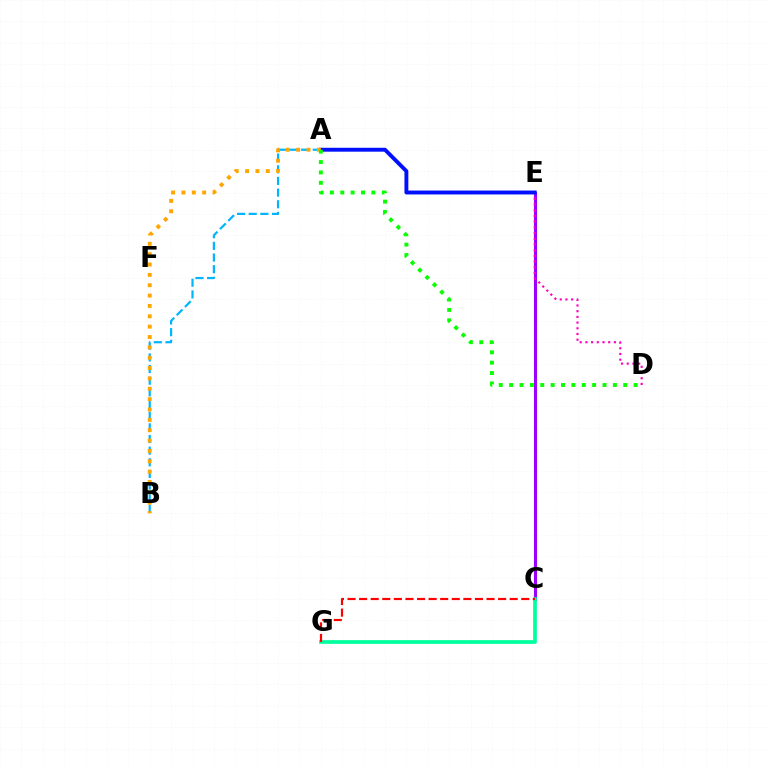{('A', 'B'): [{'color': '#00b5ff', 'line_style': 'dashed', 'thickness': 1.58}, {'color': '#ffa500', 'line_style': 'dotted', 'thickness': 2.81}], ('C', 'E'): [{'color': '#b3ff00', 'line_style': 'dotted', 'thickness': 2.15}, {'color': '#9b00ff', 'line_style': 'solid', 'thickness': 2.22}], ('D', 'E'): [{'color': '#ff00bd', 'line_style': 'dotted', 'thickness': 1.55}], ('A', 'E'): [{'color': '#0010ff', 'line_style': 'solid', 'thickness': 2.81}], ('C', 'G'): [{'color': '#00ff9d', 'line_style': 'solid', 'thickness': 2.66}, {'color': '#ff0000', 'line_style': 'dashed', 'thickness': 1.57}], ('A', 'D'): [{'color': '#08ff00', 'line_style': 'dotted', 'thickness': 2.82}]}